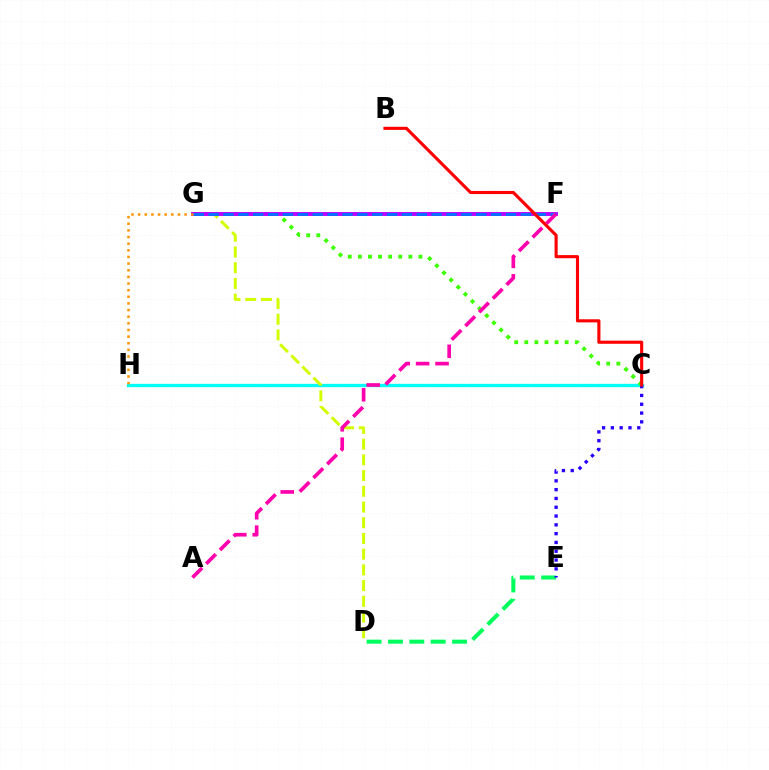{('C', 'H'): [{'color': '#00fff6', 'line_style': 'solid', 'thickness': 2.4}], ('D', 'G'): [{'color': '#d1ff00', 'line_style': 'dashed', 'thickness': 2.14}], ('D', 'E'): [{'color': '#00ff5c', 'line_style': 'dashed', 'thickness': 2.9}], ('C', 'G'): [{'color': '#3dff00', 'line_style': 'dotted', 'thickness': 2.74}], ('F', 'G'): [{'color': '#b900ff', 'line_style': 'solid', 'thickness': 2.81}, {'color': '#0074ff', 'line_style': 'dashed', 'thickness': 2.02}], ('C', 'E'): [{'color': '#2500ff', 'line_style': 'dotted', 'thickness': 2.39}], ('A', 'F'): [{'color': '#ff00ac', 'line_style': 'dashed', 'thickness': 2.64}], ('B', 'C'): [{'color': '#ff0000', 'line_style': 'solid', 'thickness': 2.25}], ('G', 'H'): [{'color': '#ff9400', 'line_style': 'dotted', 'thickness': 1.8}]}